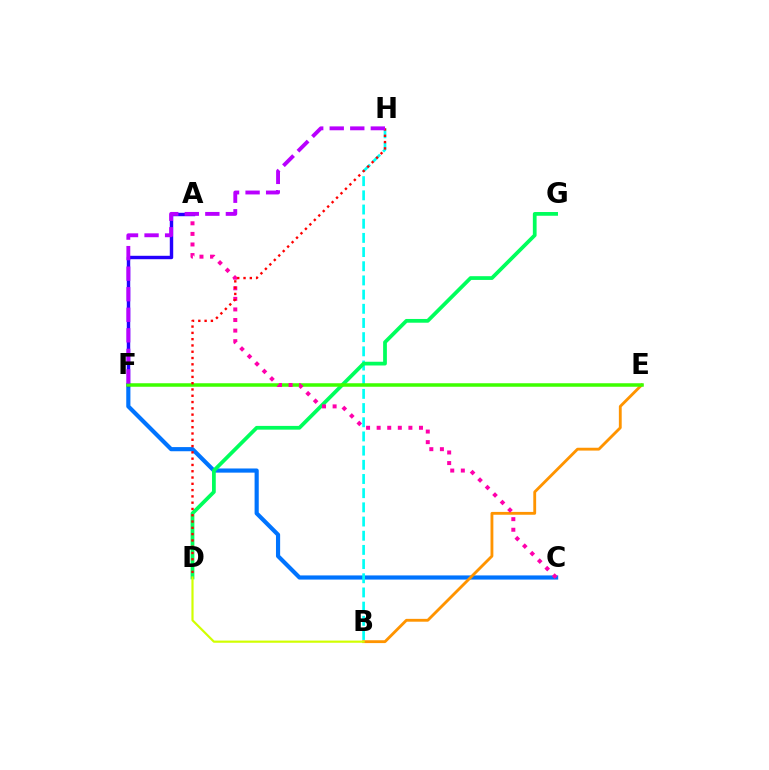{('C', 'F'): [{'color': '#0074ff', 'line_style': 'solid', 'thickness': 2.99}], ('B', 'E'): [{'color': '#ff9400', 'line_style': 'solid', 'thickness': 2.05}], ('A', 'F'): [{'color': '#2500ff', 'line_style': 'solid', 'thickness': 2.47}], ('B', 'H'): [{'color': '#00fff6', 'line_style': 'dashed', 'thickness': 1.93}], ('D', 'G'): [{'color': '#00ff5c', 'line_style': 'solid', 'thickness': 2.7}], ('E', 'F'): [{'color': '#3dff00', 'line_style': 'solid', 'thickness': 2.53}], ('A', 'C'): [{'color': '#ff00ac', 'line_style': 'dotted', 'thickness': 2.87}], ('D', 'H'): [{'color': '#ff0000', 'line_style': 'dotted', 'thickness': 1.71}], ('F', 'H'): [{'color': '#b900ff', 'line_style': 'dashed', 'thickness': 2.79}], ('B', 'D'): [{'color': '#d1ff00', 'line_style': 'solid', 'thickness': 1.57}]}